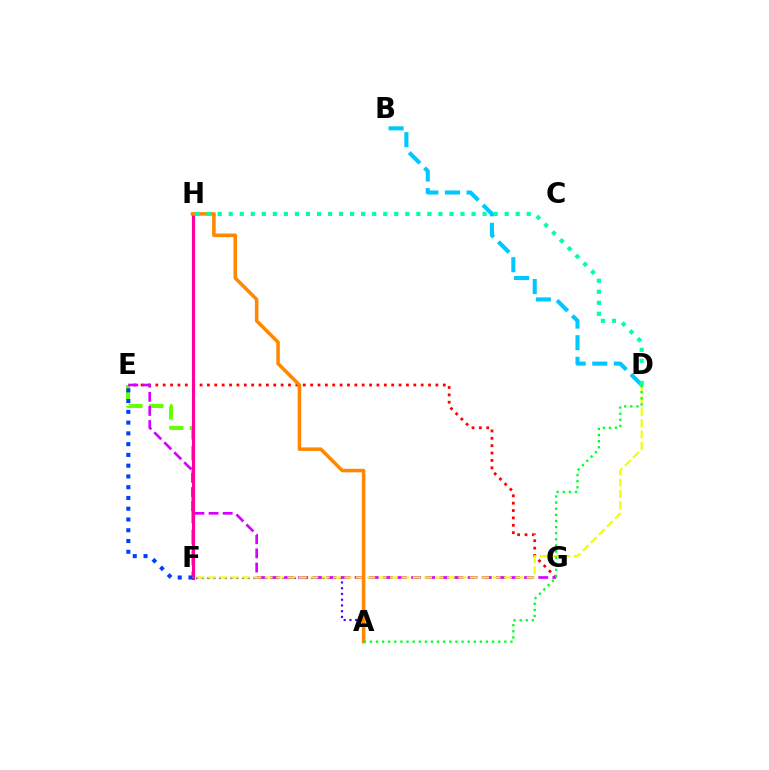{('B', 'D'): [{'color': '#00c7ff', 'line_style': 'dashed', 'thickness': 2.93}], ('E', 'F'): [{'color': '#66ff00', 'line_style': 'dashed', 'thickness': 2.85}, {'color': '#003fff', 'line_style': 'dotted', 'thickness': 2.92}], ('E', 'G'): [{'color': '#ff0000', 'line_style': 'dotted', 'thickness': 2.0}, {'color': '#d600ff', 'line_style': 'dashed', 'thickness': 1.92}], ('A', 'F'): [{'color': '#4f00ff', 'line_style': 'dotted', 'thickness': 1.56}], ('F', 'H'): [{'color': '#ff00a0', 'line_style': 'solid', 'thickness': 2.26}], ('D', 'F'): [{'color': '#eeff00', 'line_style': 'dashed', 'thickness': 1.55}], ('A', 'H'): [{'color': '#ff8800', 'line_style': 'solid', 'thickness': 2.55}], ('D', 'H'): [{'color': '#00ffaf', 'line_style': 'dotted', 'thickness': 3.0}], ('A', 'D'): [{'color': '#00ff27', 'line_style': 'dotted', 'thickness': 1.66}]}